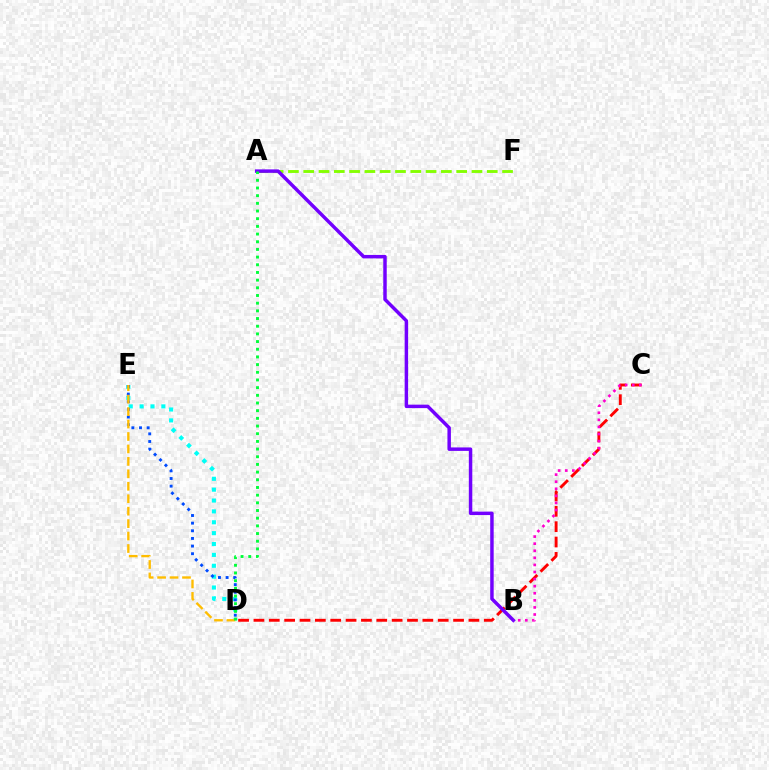{('D', 'E'): [{'color': '#00fff6', 'line_style': 'dotted', 'thickness': 2.95}, {'color': '#004bff', 'line_style': 'dotted', 'thickness': 2.08}, {'color': '#ffbd00', 'line_style': 'dashed', 'thickness': 1.69}], ('C', 'D'): [{'color': '#ff0000', 'line_style': 'dashed', 'thickness': 2.09}], ('A', 'F'): [{'color': '#84ff00', 'line_style': 'dashed', 'thickness': 2.08}], ('A', 'B'): [{'color': '#7200ff', 'line_style': 'solid', 'thickness': 2.49}], ('A', 'D'): [{'color': '#00ff39', 'line_style': 'dotted', 'thickness': 2.09}], ('B', 'C'): [{'color': '#ff00cf', 'line_style': 'dotted', 'thickness': 1.92}]}